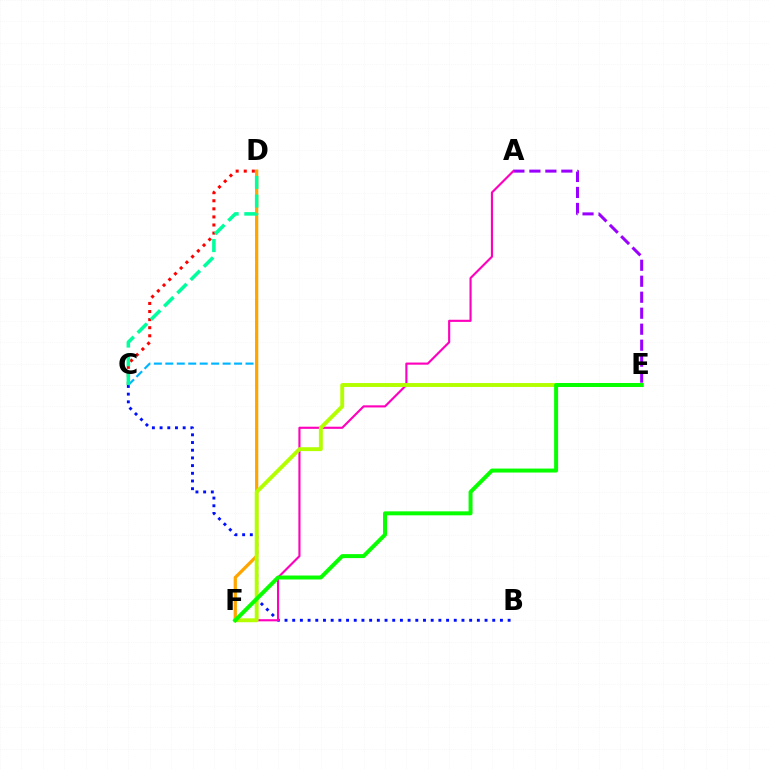{('B', 'C'): [{'color': '#0010ff', 'line_style': 'dotted', 'thickness': 2.09}], ('A', 'E'): [{'color': '#9b00ff', 'line_style': 'dashed', 'thickness': 2.17}], ('C', 'D'): [{'color': '#ff0000', 'line_style': 'dotted', 'thickness': 2.2}, {'color': '#00b5ff', 'line_style': 'dashed', 'thickness': 1.56}, {'color': '#00ff9d', 'line_style': 'dashed', 'thickness': 2.54}], ('D', 'F'): [{'color': '#ffa500', 'line_style': 'solid', 'thickness': 2.33}], ('A', 'F'): [{'color': '#ff00bd', 'line_style': 'solid', 'thickness': 1.54}], ('E', 'F'): [{'color': '#b3ff00', 'line_style': 'solid', 'thickness': 2.81}, {'color': '#08ff00', 'line_style': 'solid', 'thickness': 2.86}]}